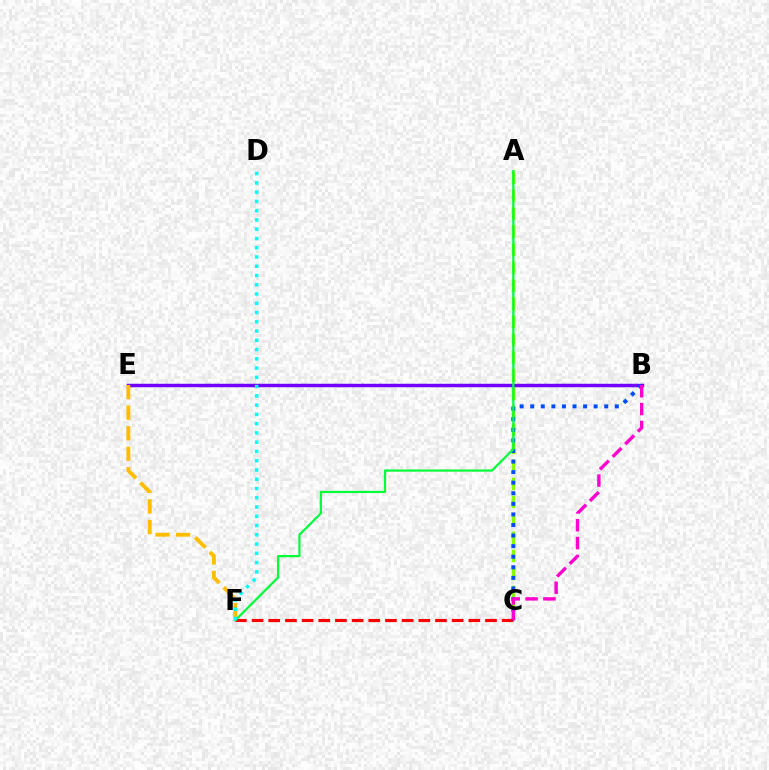{('A', 'C'): [{'color': '#84ff00', 'line_style': 'dashed', 'thickness': 2.45}], ('C', 'F'): [{'color': '#ff0000', 'line_style': 'dashed', 'thickness': 2.27}], ('B', 'E'): [{'color': '#7200ff', 'line_style': 'solid', 'thickness': 2.5}], ('B', 'C'): [{'color': '#004bff', 'line_style': 'dotted', 'thickness': 2.87}, {'color': '#ff00cf', 'line_style': 'dashed', 'thickness': 2.42}], ('E', 'F'): [{'color': '#ffbd00', 'line_style': 'dashed', 'thickness': 2.79}], ('A', 'F'): [{'color': '#00ff39', 'line_style': 'solid', 'thickness': 1.6}], ('D', 'F'): [{'color': '#00fff6', 'line_style': 'dotted', 'thickness': 2.52}]}